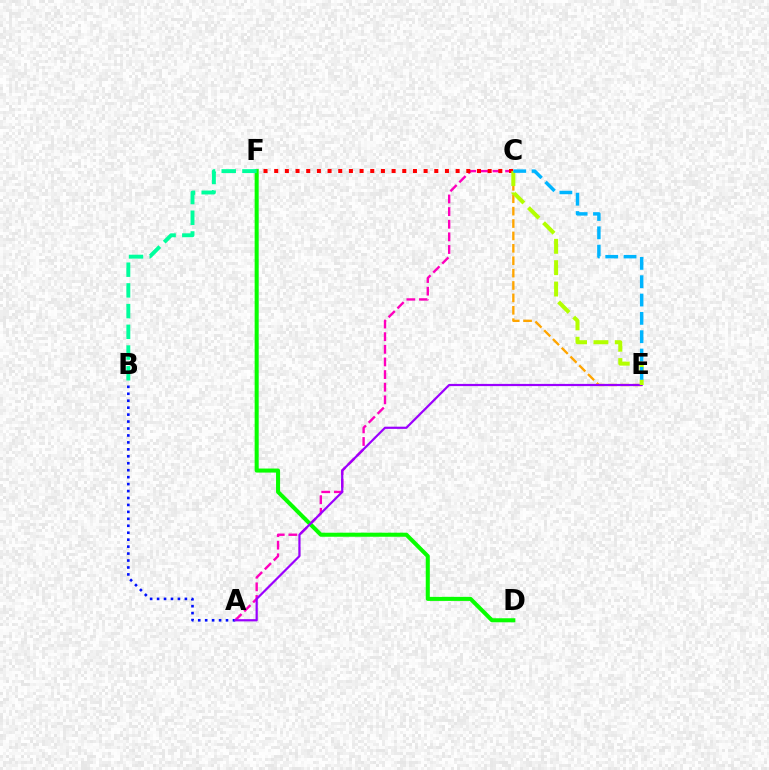{('A', 'B'): [{'color': '#0010ff', 'line_style': 'dotted', 'thickness': 1.89}], ('A', 'C'): [{'color': '#ff00bd', 'line_style': 'dashed', 'thickness': 1.72}], ('D', 'F'): [{'color': '#08ff00', 'line_style': 'solid', 'thickness': 2.91}], ('C', 'E'): [{'color': '#ffa500', 'line_style': 'dashed', 'thickness': 1.68}, {'color': '#b3ff00', 'line_style': 'dashed', 'thickness': 2.9}, {'color': '#00b5ff', 'line_style': 'dashed', 'thickness': 2.49}], ('A', 'E'): [{'color': '#9b00ff', 'line_style': 'solid', 'thickness': 1.59}], ('C', 'F'): [{'color': '#ff0000', 'line_style': 'dotted', 'thickness': 2.9}], ('B', 'F'): [{'color': '#00ff9d', 'line_style': 'dashed', 'thickness': 2.81}]}